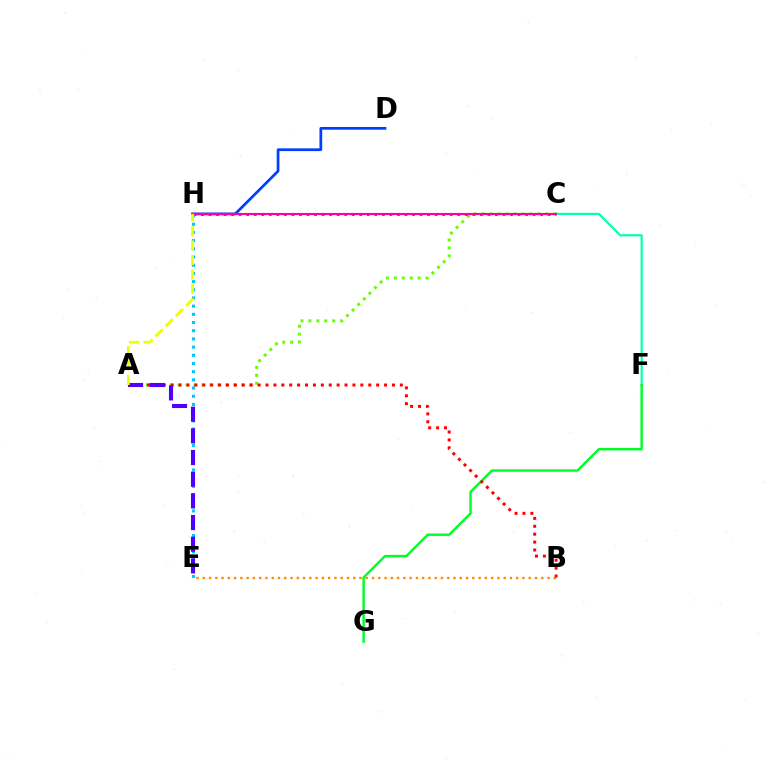{('C', 'F'): [{'color': '#00ffaf', 'line_style': 'solid', 'thickness': 1.55}], ('A', 'C'): [{'color': '#66ff00', 'line_style': 'dotted', 'thickness': 2.16}], ('C', 'H'): [{'color': '#d600ff', 'line_style': 'dotted', 'thickness': 2.05}, {'color': '#ff00a0', 'line_style': 'solid', 'thickness': 1.53}], ('D', 'H'): [{'color': '#003fff', 'line_style': 'solid', 'thickness': 1.97}], ('E', 'H'): [{'color': '#00c7ff', 'line_style': 'dotted', 'thickness': 2.23}], ('F', 'G'): [{'color': '#00ff27', 'line_style': 'solid', 'thickness': 1.76}], ('B', 'E'): [{'color': '#ff8800', 'line_style': 'dotted', 'thickness': 1.7}], ('A', 'B'): [{'color': '#ff0000', 'line_style': 'dotted', 'thickness': 2.15}], ('A', 'E'): [{'color': '#4f00ff', 'line_style': 'dashed', 'thickness': 2.94}], ('A', 'H'): [{'color': '#eeff00', 'line_style': 'dashed', 'thickness': 1.96}]}